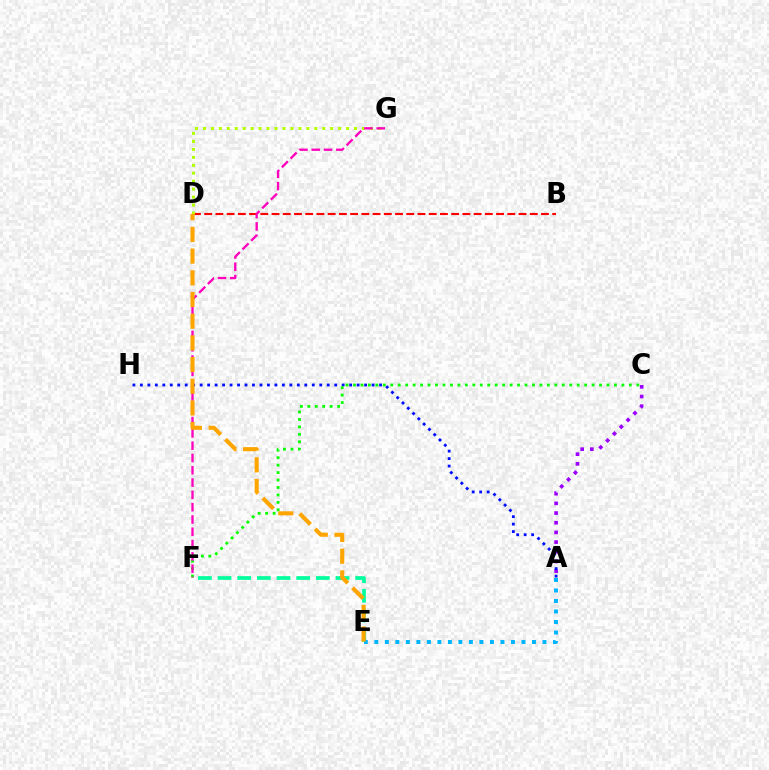{('A', 'C'): [{'color': '#9b00ff', 'line_style': 'dotted', 'thickness': 2.63}], ('E', 'F'): [{'color': '#00ff9d', 'line_style': 'dashed', 'thickness': 2.67}], ('A', 'E'): [{'color': '#00b5ff', 'line_style': 'dotted', 'thickness': 2.86}], ('A', 'H'): [{'color': '#0010ff', 'line_style': 'dotted', 'thickness': 2.03}], ('B', 'D'): [{'color': '#ff0000', 'line_style': 'dashed', 'thickness': 1.53}], ('D', 'G'): [{'color': '#b3ff00', 'line_style': 'dotted', 'thickness': 2.16}], ('C', 'F'): [{'color': '#08ff00', 'line_style': 'dotted', 'thickness': 2.03}], ('F', 'G'): [{'color': '#ff00bd', 'line_style': 'dashed', 'thickness': 1.67}], ('D', 'E'): [{'color': '#ffa500', 'line_style': 'dashed', 'thickness': 2.95}]}